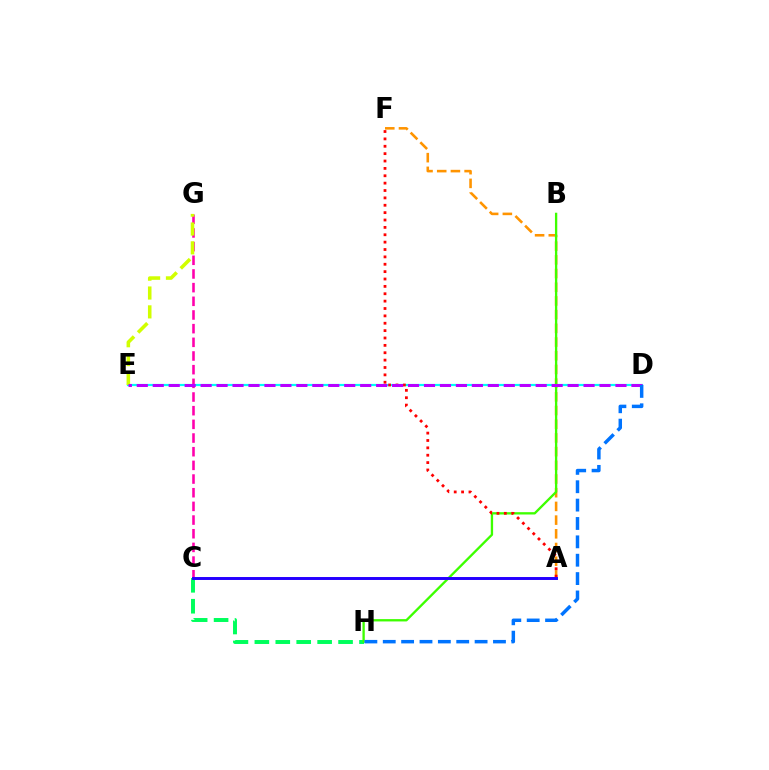{('C', 'H'): [{'color': '#00ff5c', 'line_style': 'dashed', 'thickness': 2.84}], ('A', 'F'): [{'color': '#ff9400', 'line_style': 'dashed', 'thickness': 1.86}, {'color': '#ff0000', 'line_style': 'dotted', 'thickness': 2.0}], ('D', 'E'): [{'color': '#00fff6', 'line_style': 'solid', 'thickness': 1.58}, {'color': '#b900ff', 'line_style': 'dashed', 'thickness': 2.17}], ('B', 'H'): [{'color': '#3dff00', 'line_style': 'solid', 'thickness': 1.67}], ('C', 'G'): [{'color': '#ff00ac', 'line_style': 'dashed', 'thickness': 1.86}], ('E', 'G'): [{'color': '#d1ff00', 'line_style': 'dashed', 'thickness': 2.56}], ('D', 'H'): [{'color': '#0074ff', 'line_style': 'dashed', 'thickness': 2.5}], ('A', 'C'): [{'color': '#2500ff', 'line_style': 'solid', 'thickness': 2.12}]}